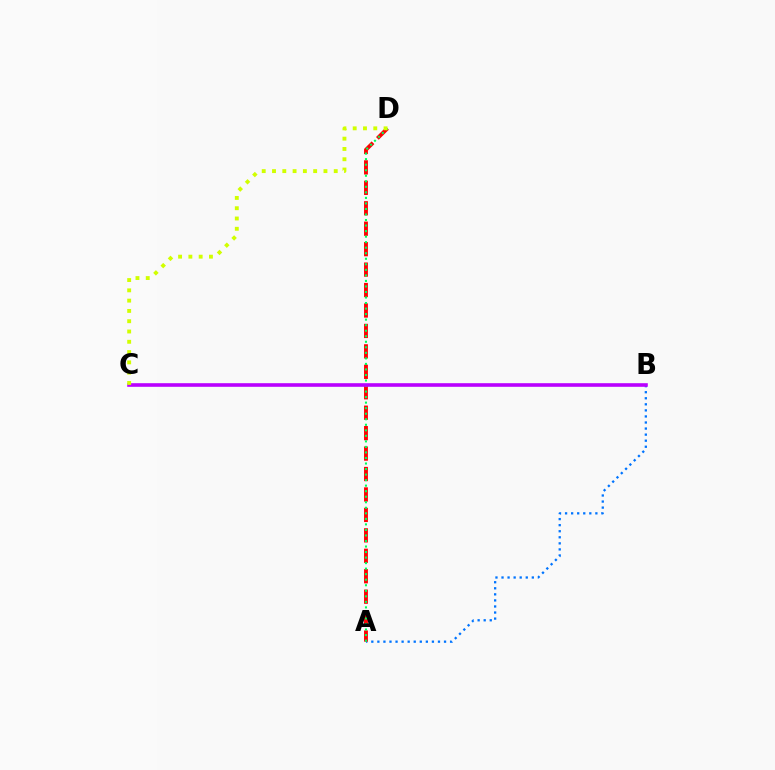{('A', 'B'): [{'color': '#0074ff', 'line_style': 'dotted', 'thickness': 1.65}], ('A', 'D'): [{'color': '#ff0000', 'line_style': 'dashed', 'thickness': 2.78}, {'color': '#00ff5c', 'line_style': 'dotted', 'thickness': 1.5}], ('B', 'C'): [{'color': '#b900ff', 'line_style': 'solid', 'thickness': 2.6}], ('C', 'D'): [{'color': '#d1ff00', 'line_style': 'dotted', 'thickness': 2.8}]}